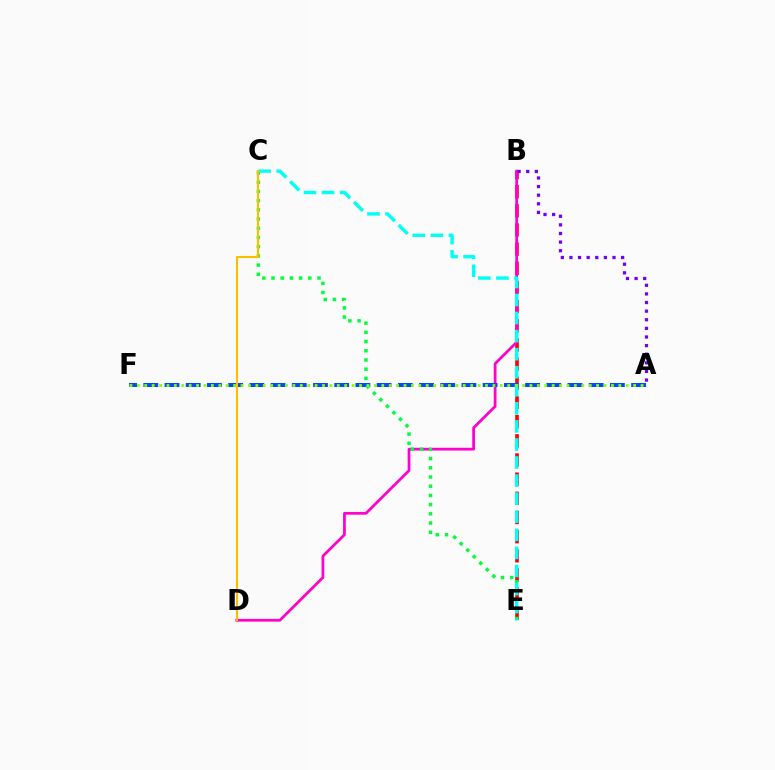{('B', 'E'): [{'color': '#ff0000', 'line_style': 'dashed', 'thickness': 2.6}], ('B', 'D'): [{'color': '#ff00cf', 'line_style': 'solid', 'thickness': 1.97}], ('A', 'F'): [{'color': '#004bff', 'line_style': 'dashed', 'thickness': 2.88}, {'color': '#84ff00', 'line_style': 'dotted', 'thickness': 2.01}], ('C', 'E'): [{'color': '#00ff39', 'line_style': 'dotted', 'thickness': 2.5}, {'color': '#00fff6', 'line_style': 'dashed', 'thickness': 2.45}], ('A', 'B'): [{'color': '#7200ff', 'line_style': 'dotted', 'thickness': 2.34}], ('C', 'D'): [{'color': '#ffbd00', 'line_style': 'solid', 'thickness': 1.5}]}